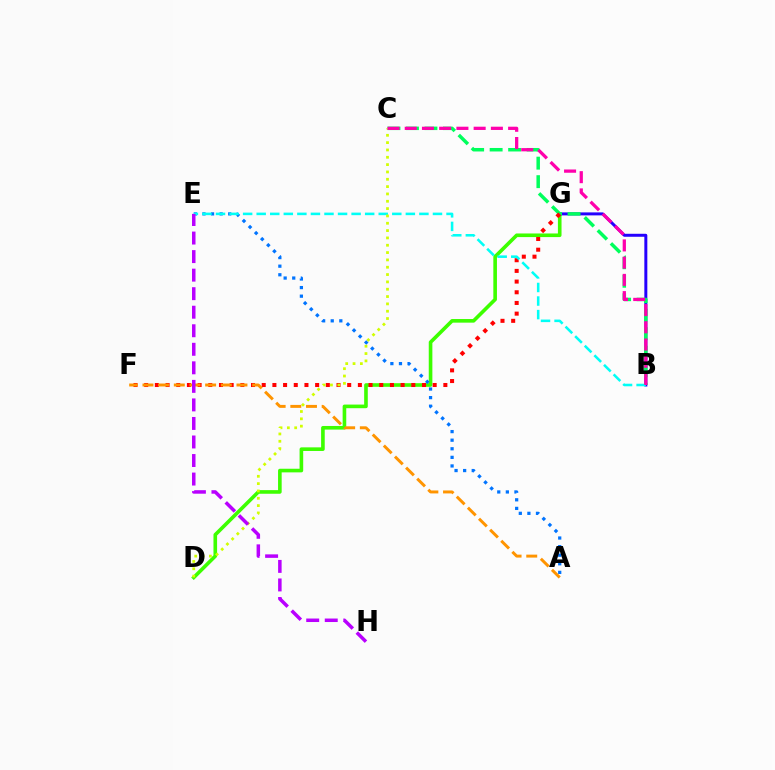{('D', 'G'): [{'color': '#3dff00', 'line_style': 'solid', 'thickness': 2.61}], ('A', 'E'): [{'color': '#0074ff', 'line_style': 'dotted', 'thickness': 2.33}], ('B', 'G'): [{'color': '#2500ff', 'line_style': 'solid', 'thickness': 2.15}], ('B', 'C'): [{'color': '#00ff5c', 'line_style': 'dashed', 'thickness': 2.51}, {'color': '#ff00ac', 'line_style': 'dashed', 'thickness': 2.34}], ('F', 'G'): [{'color': '#ff0000', 'line_style': 'dotted', 'thickness': 2.9}], ('A', 'F'): [{'color': '#ff9400', 'line_style': 'dashed', 'thickness': 2.13}], ('B', 'E'): [{'color': '#00fff6', 'line_style': 'dashed', 'thickness': 1.84}], ('C', 'D'): [{'color': '#d1ff00', 'line_style': 'dotted', 'thickness': 1.99}], ('E', 'H'): [{'color': '#b900ff', 'line_style': 'dashed', 'thickness': 2.52}]}